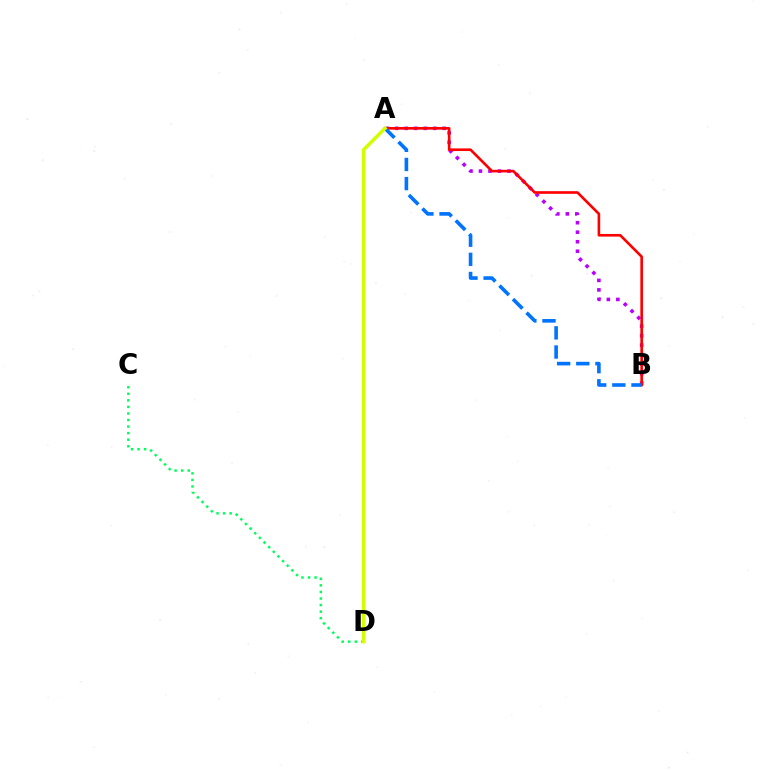{('A', 'B'): [{'color': '#b900ff', 'line_style': 'dotted', 'thickness': 2.58}, {'color': '#ff0000', 'line_style': 'solid', 'thickness': 1.89}, {'color': '#0074ff', 'line_style': 'dashed', 'thickness': 2.6}], ('C', 'D'): [{'color': '#00ff5c', 'line_style': 'dotted', 'thickness': 1.78}], ('A', 'D'): [{'color': '#d1ff00', 'line_style': 'solid', 'thickness': 2.52}]}